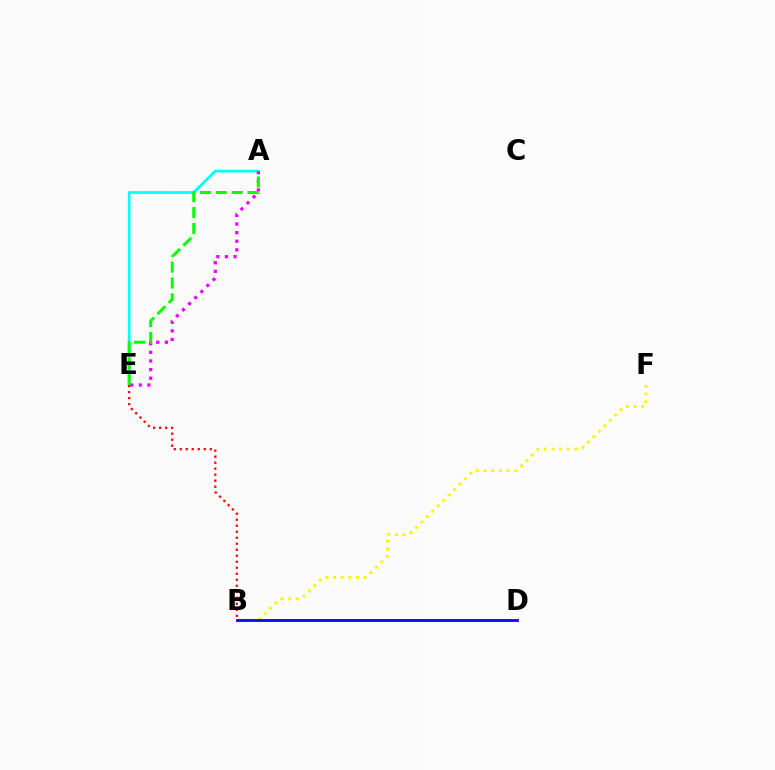{('A', 'E'): [{'color': '#00fff6', 'line_style': 'solid', 'thickness': 1.96}, {'color': '#ee00ff', 'line_style': 'dotted', 'thickness': 2.34}, {'color': '#08ff00', 'line_style': 'dashed', 'thickness': 2.16}], ('B', 'E'): [{'color': '#ff0000', 'line_style': 'dotted', 'thickness': 1.63}], ('B', 'F'): [{'color': '#fcf500', 'line_style': 'dotted', 'thickness': 2.08}], ('B', 'D'): [{'color': '#0010ff', 'line_style': 'solid', 'thickness': 2.06}]}